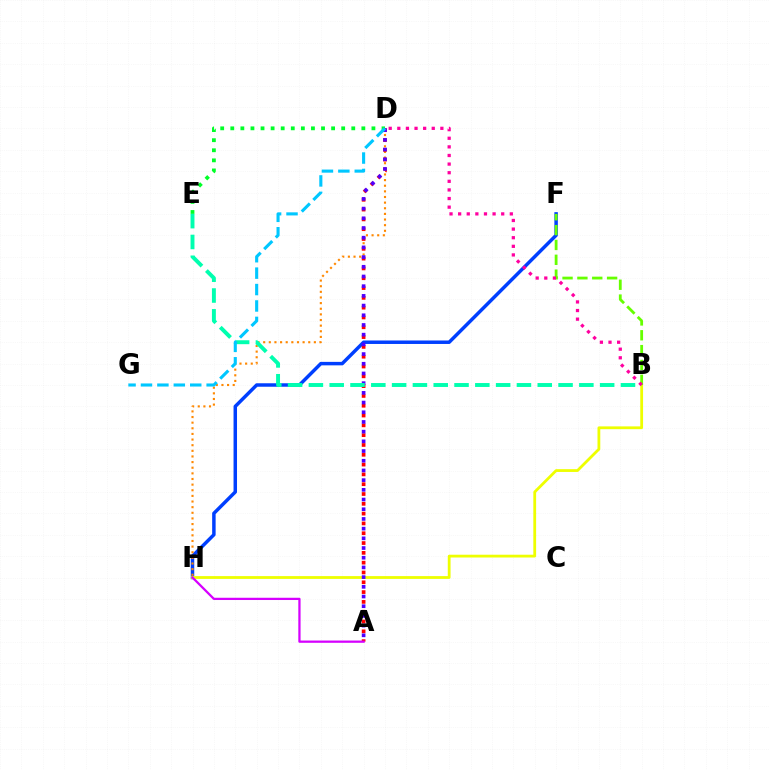{('F', 'H'): [{'color': '#003fff', 'line_style': 'solid', 'thickness': 2.5}], ('D', 'E'): [{'color': '#00ff27', 'line_style': 'dotted', 'thickness': 2.74}], ('B', 'H'): [{'color': '#eeff00', 'line_style': 'solid', 'thickness': 2.01}], ('D', 'H'): [{'color': '#ff8800', 'line_style': 'dotted', 'thickness': 1.53}], ('B', 'F'): [{'color': '#66ff00', 'line_style': 'dashed', 'thickness': 2.02}], ('A', 'D'): [{'color': '#ff0000', 'line_style': 'dotted', 'thickness': 2.66}, {'color': '#4f00ff', 'line_style': 'dotted', 'thickness': 2.64}], ('A', 'H'): [{'color': '#d600ff', 'line_style': 'solid', 'thickness': 1.62}], ('B', 'E'): [{'color': '#00ffaf', 'line_style': 'dashed', 'thickness': 2.83}], ('B', 'D'): [{'color': '#ff00a0', 'line_style': 'dotted', 'thickness': 2.34}], ('D', 'G'): [{'color': '#00c7ff', 'line_style': 'dashed', 'thickness': 2.23}]}